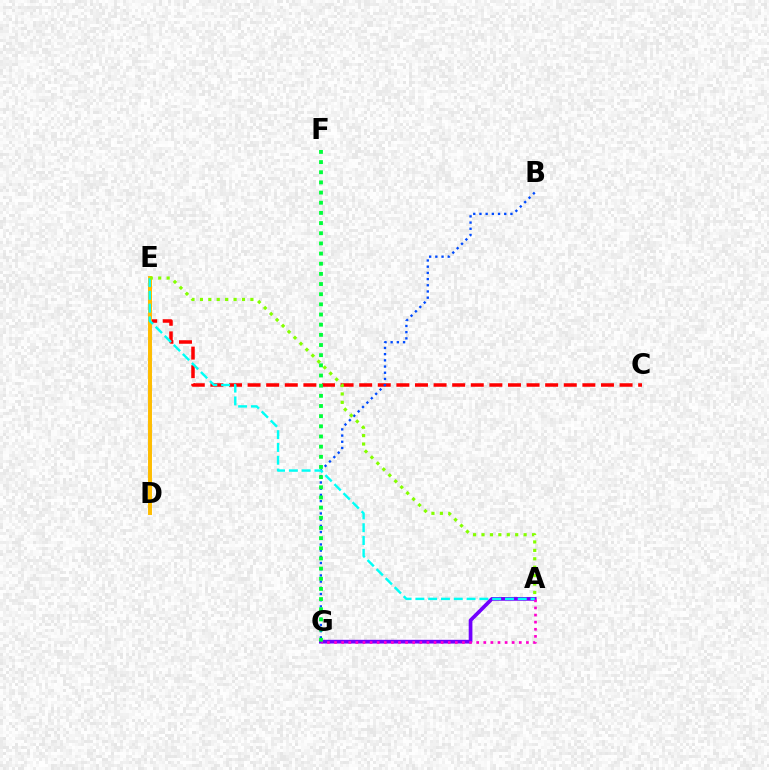{('A', 'G'): [{'color': '#7200ff', 'line_style': 'solid', 'thickness': 2.67}, {'color': '#ff00cf', 'line_style': 'dotted', 'thickness': 1.93}], ('C', 'E'): [{'color': '#ff0000', 'line_style': 'dashed', 'thickness': 2.53}], ('D', 'E'): [{'color': '#ffbd00', 'line_style': 'solid', 'thickness': 2.84}], ('B', 'G'): [{'color': '#004bff', 'line_style': 'dotted', 'thickness': 1.68}], ('F', 'G'): [{'color': '#00ff39', 'line_style': 'dotted', 'thickness': 2.76}], ('A', 'E'): [{'color': '#00fff6', 'line_style': 'dashed', 'thickness': 1.74}, {'color': '#84ff00', 'line_style': 'dotted', 'thickness': 2.29}]}